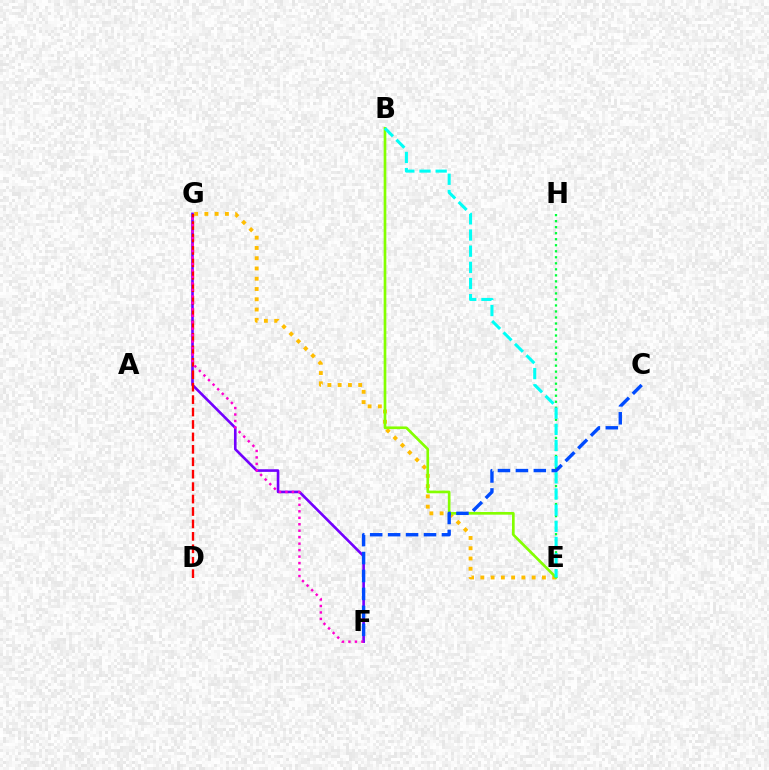{('E', 'G'): [{'color': '#ffbd00', 'line_style': 'dotted', 'thickness': 2.79}], ('F', 'G'): [{'color': '#7200ff', 'line_style': 'solid', 'thickness': 1.89}, {'color': '#ff00cf', 'line_style': 'dotted', 'thickness': 1.76}], ('D', 'G'): [{'color': '#ff0000', 'line_style': 'dashed', 'thickness': 1.69}], ('B', 'E'): [{'color': '#84ff00', 'line_style': 'solid', 'thickness': 1.92}, {'color': '#00fff6', 'line_style': 'dashed', 'thickness': 2.19}], ('E', 'H'): [{'color': '#00ff39', 'line_style': 'dotted', 'thickness': 1.64}], ('C', 'F'): [{'color': '#004bff', 'line_style': 'dashed', 'thickness': 2.44}]}